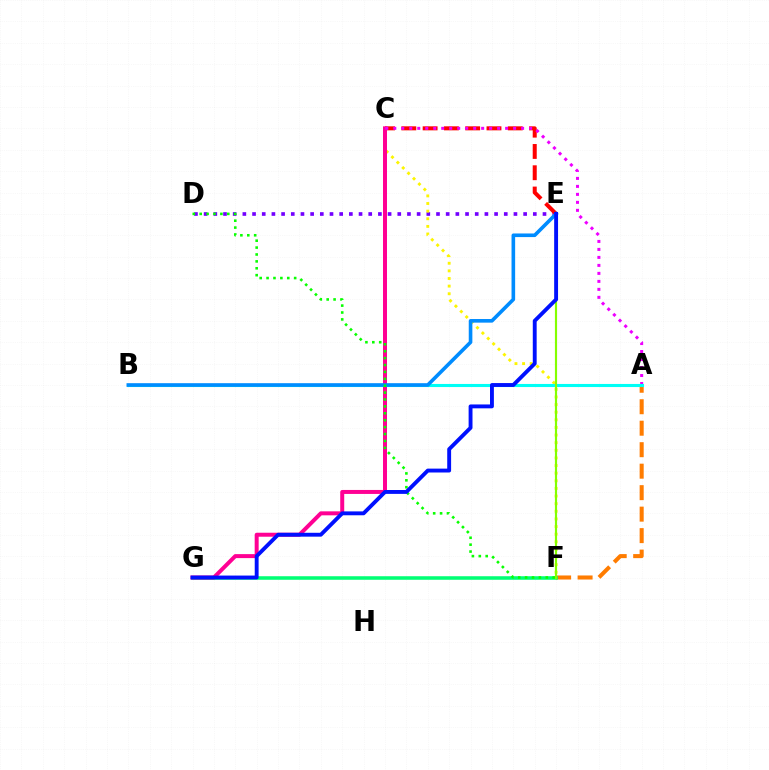{('A', 'F'): [{'color': '#ff7c00', 'line_style': 'dashed', 'thickness': 2.92}], ('D', 'E'): [{'color': '#7200ff', 'line_style': 'dotted', 'thickness': 2.63}], ('C', 'F'): [{'color': '#fcf500', 'line_style': 'dotted', 'thickness': 2.07}], ('F', 'G'): [{'color': '#00ff74', 'line_style': 'solid', 'thickness': 2.55}], ('C', 'E'): [{'color': '#ff0000', 'line_style': 'dashed', 'thickness': 2.89}], ('C', 'G'): [{'color': '#ff0094', 'line_style': 'solid', 'thickness': 2.87}], ('A', 'C'): [{'color': '#ee00ff', 'line_style': 'dotted', 'thickness': 2.17}], ('A', 'B'): [{'color': '#00fff6', 'line_style': 'solid', 'thickness': 2.23}], ('B', 'E'): [{'color': '#008cff', 'line_style': 'solid', 'thickness': 2.61}], ('D', 'F'): [{'color': '#08ff00', 'line_style': 'dotted', 'thickness': 1.87}], ('E', 'F'): [{'color': '#84ff00', 'line_style': 'solid', 'thickness': 1.55}], ('E', 'G'): [{'color': '#0010ff', 'line_style': 'solid', 'thickness': 2.79}]}